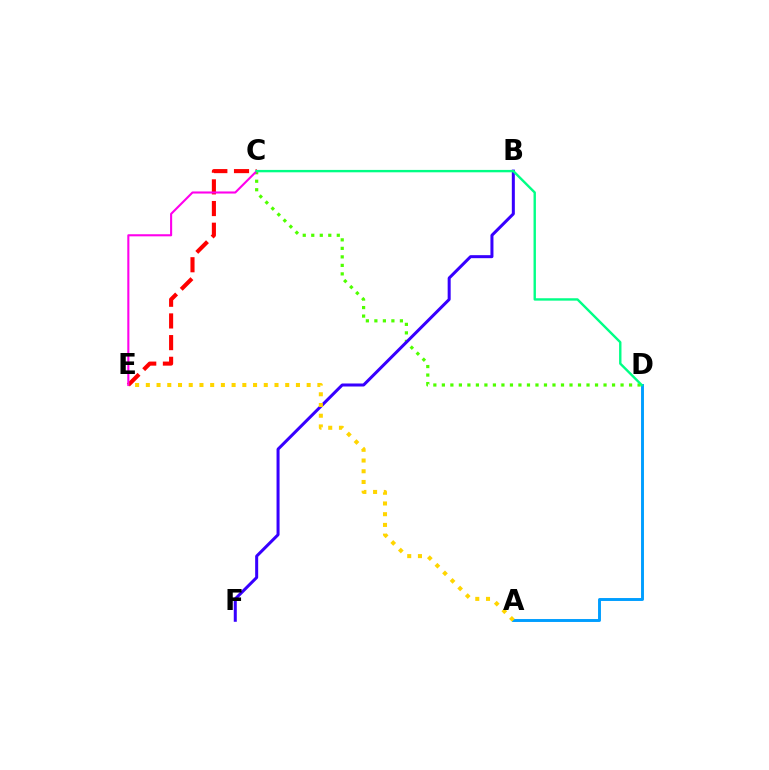{('C', 'D'): [{'color': '#4fff00', 'line_style': 'dotted', 'thickness': 2.31}, {'color': '#00ff86', 'line_style': 'solid', 'thickness': 1.72}], ('C', 'E'): [{'color': '#ff0000', 'line_style': 'dashed', 'thickness': 2.95}, {'color': '#ff00ed', 'line_style': 'solid', 'thickness': 1.51}], ('A', 'D'): [{'color': '#009eff', 'line_style': 'solid', 'thickness': 2.1}], ('B', 'F'): [{'color': '#3700ff', 'line_style': 'solid', 'thickness': 2.17}], ('A', 'E'): [{'color': '#ffd500', 'line_style': 'dotted', 'thickness': 2.91}]}